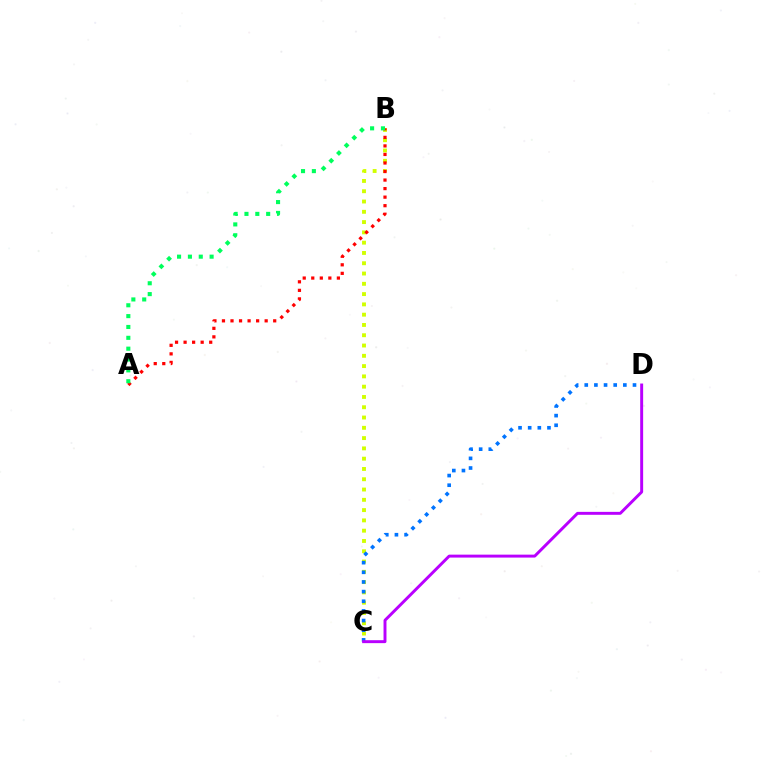{('B', 'C'): [{'color': '#d1ff00', 'line_style': 'dotted', 'thickness': 2.79}], ('C', 'D'): [{'color': '#0074ff', 'line_style': 'dotted', 'thickness': 2.62}, {'color': '#b900ff', 'line_style': 'solid', 'thickness': 2.12}], ('A', 'B'): [{'color': '#ff0000', 'line_style': 'dotted', 'thickness': 2.32}, {'color': '#00ff5c', 'line_style': 'dotted', 'thickness': 2.95}]}